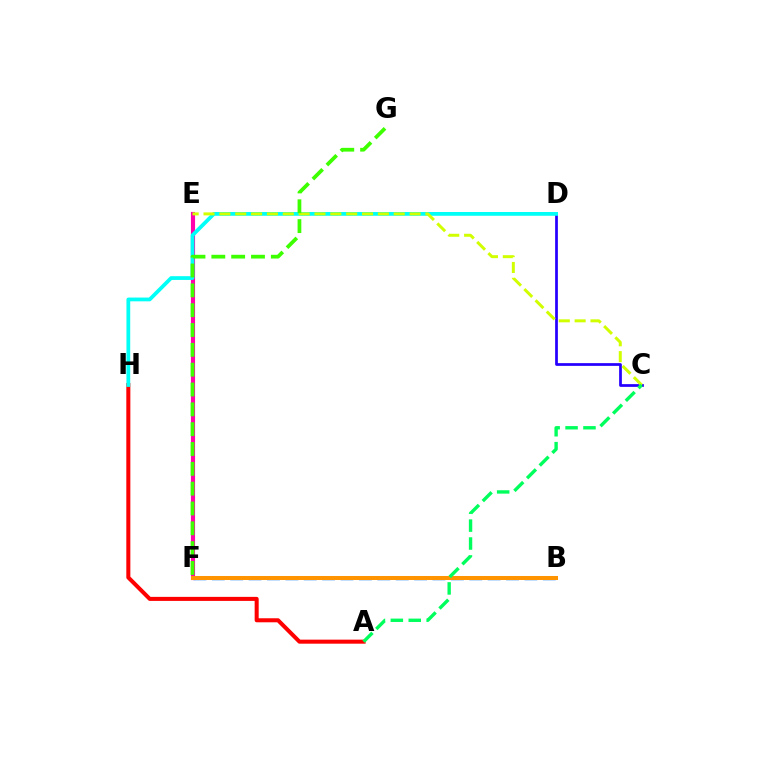{('B', 'F'): [{'color': '#0074ff', 'line_style': 'dashed', 'thickness': 2.5}, {'color': '#b900ff', 'line_style': 'dashed', 'thickness': 2.76}, {'color': '#ff9400', 'line_style': 'solid', 'thickness': 2.89}], ('E', 'F'): [{'color': '#ff00ac', 'line_style': 'solid', 'thickness': 2.98}], ('C', 'D'): [{'color': '#2500ff', 'line_style': 'solid', 'thickness': 1.97}], ('A', 'H'): [{'color': '#ff0000', 'line_style': 'solid', 'thickness': 2.91}], ('D', 'H'): [{'color': '#00fff6', 'line_style': 'solid', 'thickness': 2.71}], ('C', 'E'): [{'color': '#d1ff00', 'line_style': 'dashed', 'thickness': 2.15}], ('F', 'G'): [{'color': '#3dff00', 'line_style': 'dashed', 'thickness': 2.69}], ('A', 'C'): [{'color': '#00ff5c', 'line_style': 'dashed', 'thickness': 2.43}]}